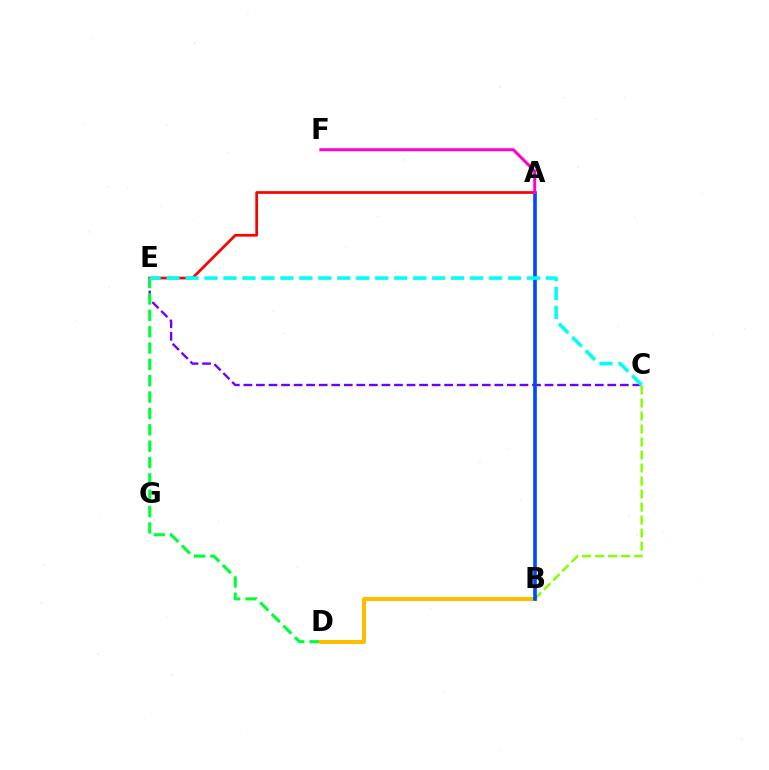{('C', 'E'): [{'color': '#7200ff', 'line_style': 'dashed', 'thickness': 1.7}, {'color': '#00fff6', 'line_style': 'dashed', 'thickness': 2.58}], ('A', 'E'): [{'color': '#ff0000', 'line_style': 'solid', 'thickness': 1.95}], ('B', 'C'): [{'color': '#84ff00', 'line_style': 'dashed', 'thickness': 1.77}], ('D', 'E'): [{'color': '#00ff39', 'line_style': 'dashed', 'thickness': 2.22}], ('B', 'D'): [{'color': '#ffbd00', 'line_style': 'solid', 'thickness': 2.92}], ('A', 'B'): [{'color': '#004bff', 'line_style': 'solid', 'thickness': 2.64}], ('A', 'F'): [{'color': '#ff00cf', 'line_style': 'solid', 'thickness': 2.15}]}